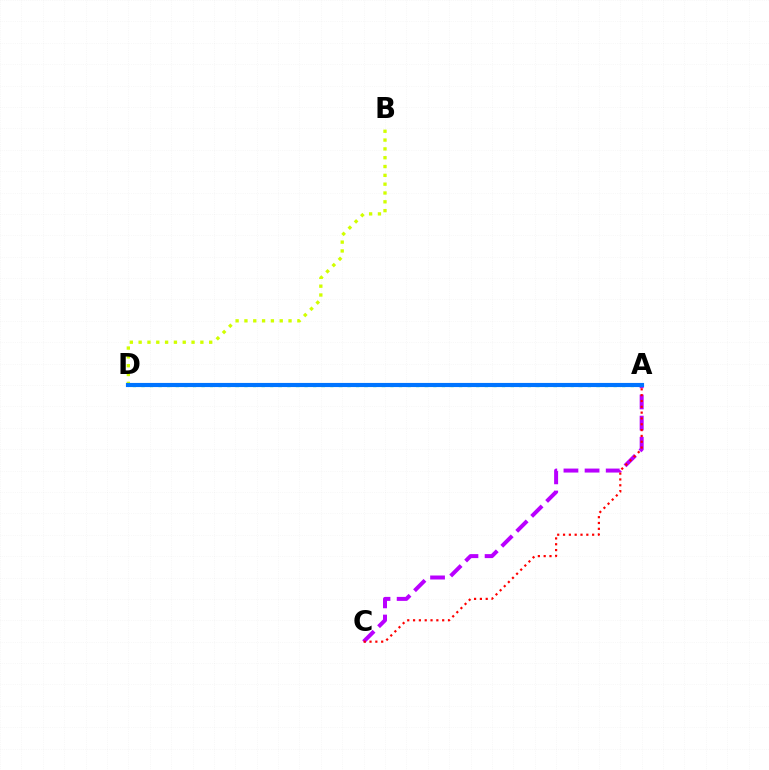{('A', 'C'): [{'color': '#b900ff', 'line_style': 'dashed', 'thickness': 2.87}, {'color': '#ff0000', 'line_style': 'dotted', 'thickness': 1.58}], ('B', 'D'): [{'color': '#d1ff00', 'line_style': 'dotted', 'thickness': 2.4}], ('A', 'D'): [{'color': '#00ff5c', 'line_style': 'dotted', 'thickness': 2.33}, {'color': '#0074ff', 'line_style': 'solid', 'thickness': 2.98}]}